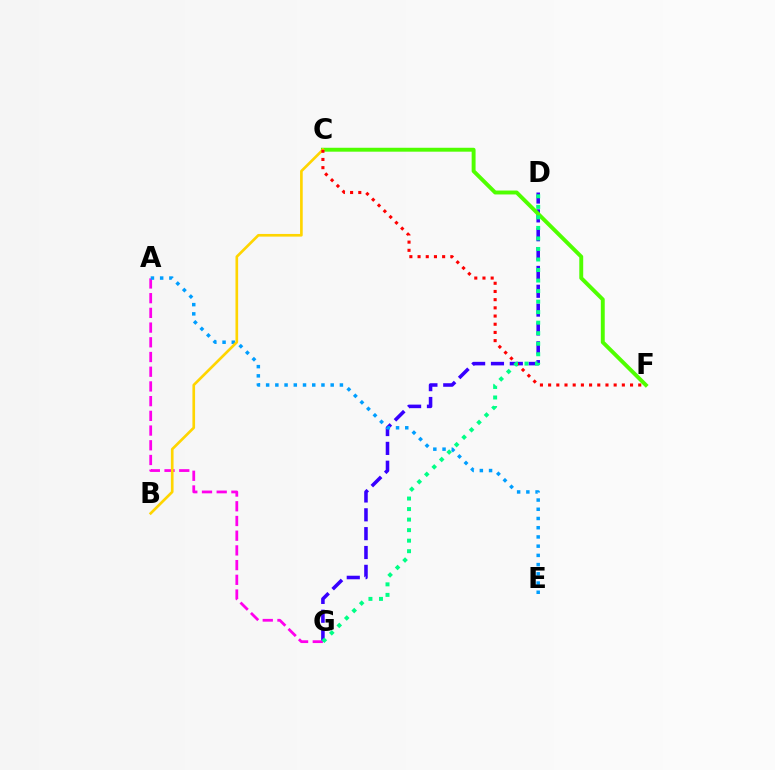{('D', 'G'): [{'color': '#3700ff', 'line_style': 'dashed', 'thickness': 2.56}, {'color': '#00ff86', 'line_style': 'dotted', 'thickness': 2.86}], ('A', 'G'): [{'color': '#ff00ed', 'line_style': 'dashed', 'thickness': 2.0}], ('A', 'E'): [{'color': '#009eff', 'line_style': 'dotted', 'thickness': 2.51}], ('C', 'F'): [{'color': '#4fff00', 'line_style': 'solid', 'thickness': 2.82}, {'color': '#ff0000', 'line_style': 'dotted', 'thickness': 2.23}], ('B', 'C'): [{'color': '#ffd500', 'line_style': 'solid', 'thickness': 1.91}]}